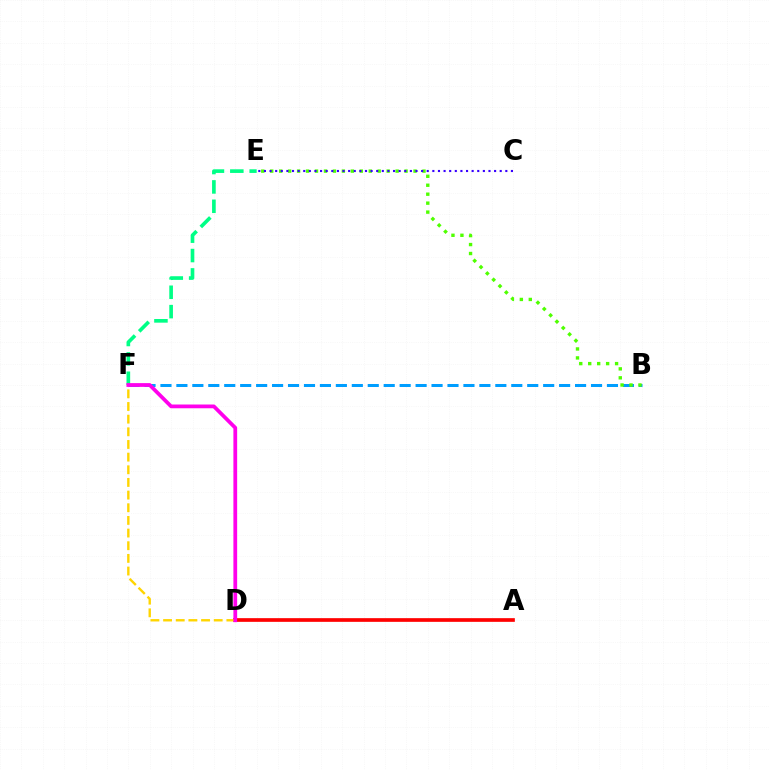{('B', 'F'): [{'color': '#009eff', 'line_style': 'dashed', 'thickness': 2.17}], ('A', 'D'): [{'color': '#ff0000', 'line_style': 'solid', 'thickness': 2.65}], ('E', 'F'): [{'color': '#00ff86', 'line_style': 'dashed', 'thickness': 2.63}], ('B', 'E'): [{'color': '#4fff00', 'line_style': 'dotted', 'thickness': 2.43}], ('C', 'E'): [{'color': '#3700ff', 'line_style': 'dotted', 'thickness': 1.53}], ('D', 'F'): [{'color': '#ffd500', 'line_style': 'dashed', 'thickness': 1.72}, {'color': '#ff00ed', 'line_style': 'solid', 'thickness': 2.71}]}